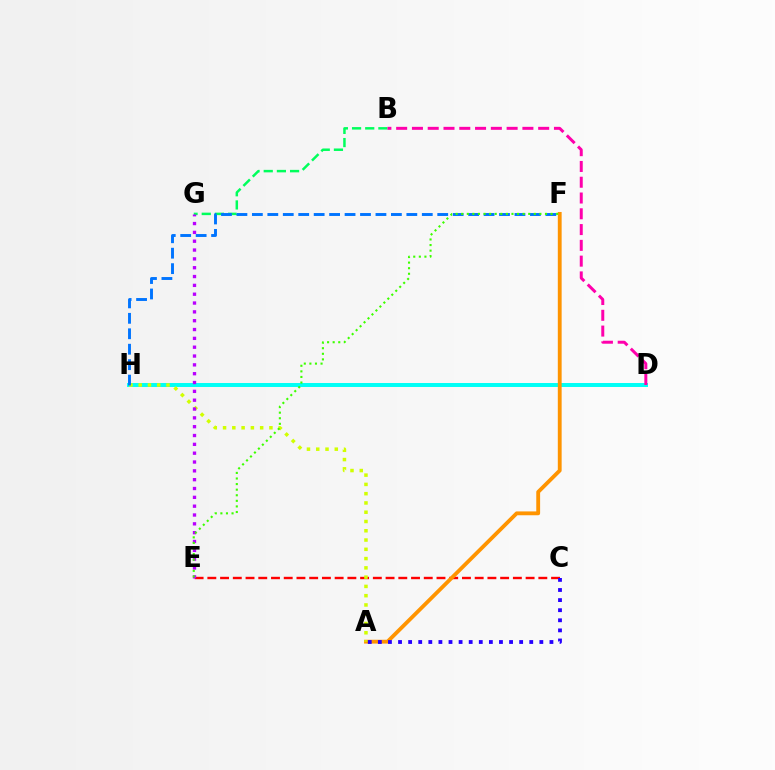{('B', 'G'): [{'color': '#00ff5c', 'line_style': 'dashed', 'thickness': 1.79}], ('D', 'H'): [{'color': '#00fff6', 'line_style': 'solid', 'thickness': 2.85}], ('C', 'E'): [{'color': '#ff0000', 'line_style': 'dashed', 'thickness': 1.73}], ('A', 'F'): [{'color': '#ff9400', 'line_style': 'solid', 'thickness': 2.76}], ('B', 'D'): [{'color': '#ff00ac', 'line_style': 'dashed', 'thickness': 2.14}], ('A', 'H'): [{'color': '#d1ff00', 'line_style': 'dotted', 'thickness': 2.52}], ('A', 'C'): [{'color': '#2500ff', 'line_style': 'dotted', 'thickness': 2.74}], ('F', 'H'): [{'color': '#0074ff', 'line_style': 'dashed', 'thickness': 2.1}], ('E', 'G'): [{'color': '#b900ff', 'line_style': 'dotted', 'thickness': 2.4}], ('E', 'F'): [{'color': '#3dff00', 'line_style': 'dotted', 'thickness': 1.52}]}